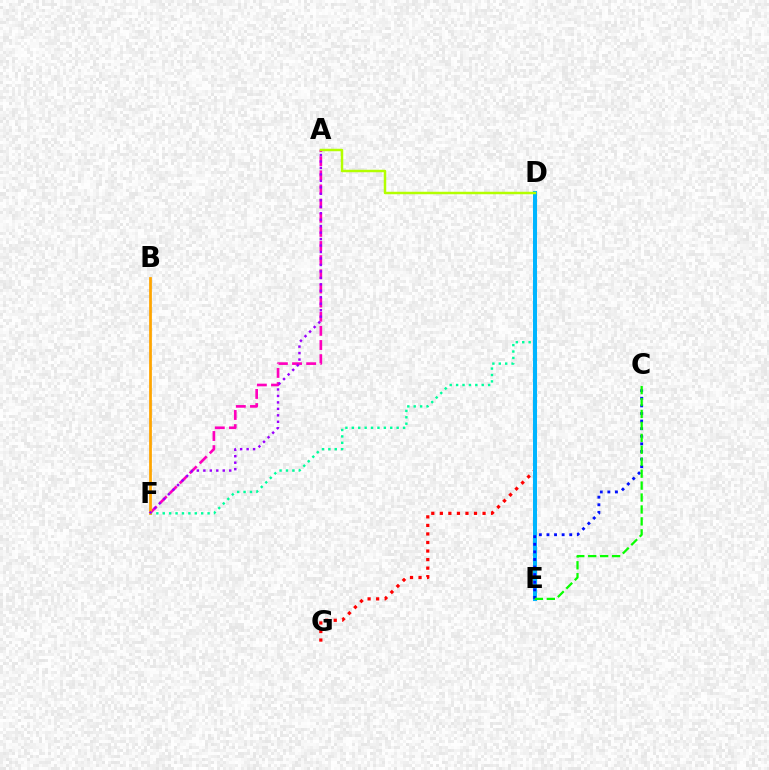{('A', 'F'): [{'color': '#ff00bd', 'line_style': 'dashed', 'thickness': 1.92}, {'color': '#9b00ff', 'line_style': 'dotted', 'thickness': 1.76}], ('D', 'F'): [{'color': '#00ff9d', 'line_style': 'dotted', 'thickness': 1.74}], ('D', 'G'): [{'color': '#ff0000', 'line_style': 'dotted', 'thickness': 2.32}], ('D', 'E'): [{'color': '#00b5ff', 'line_style': 'solid', 'thickness': 2.91}], ('C', 'E'): [{'color': '#0010ff', 'line_style': 'dotted', 'thickness': 2.06}, {'color': '#08ff00', 'line_style': 'dashed', 'thickness': 1.62}], ('B', 'F'): [{'color': '#ffa500', 'line_style': 'solid', 'thickness': 1.99}], ('A', 'D'): [{'color': '#b3ff00', 'line_style': 'solid', 'thickness': 1.78}]}